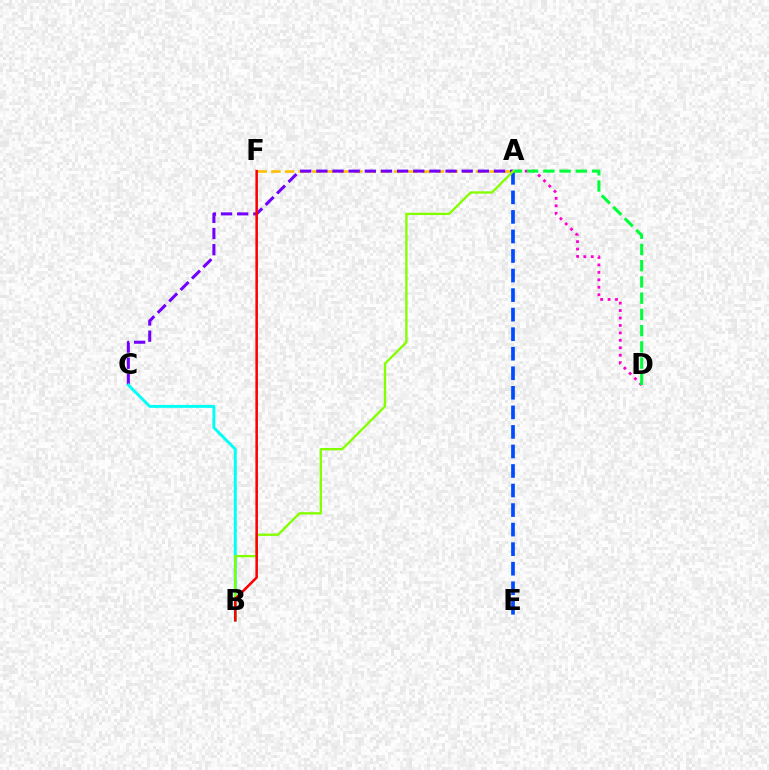{('A', 'F'): [{'color': '#ffbd00', 'line_style': 'dashed', 'thickness': 1.85}], ('A', 'E'): [{'color': '#004bff', 'line_style': 'dashed', 'thickness': 2.66}], ('A', 'C'): [{'color': '#7200ff', 'line_style': 'dashed', 'thickness': 2.19}], ('A', 'D'): [{'color': '#ff00cf', 'line_style': 'dotted', 'thickness': 2.02}, {'color': '#00ff39', 'line_style': 'dashed', 'thickness': 2.21}], ('B', 'C'): [{'color': '#00fff6', 'line_style': 'solid', 'thickness': 2.1}], ('A', 'B'): [{'color': '#84ff00', 'line_style': 'solid', 'thickness': 1.69}], ('B', 'F'): [{'color': '#ff0000', 'line_style': 'solid', 'thickness': 1.84}]}